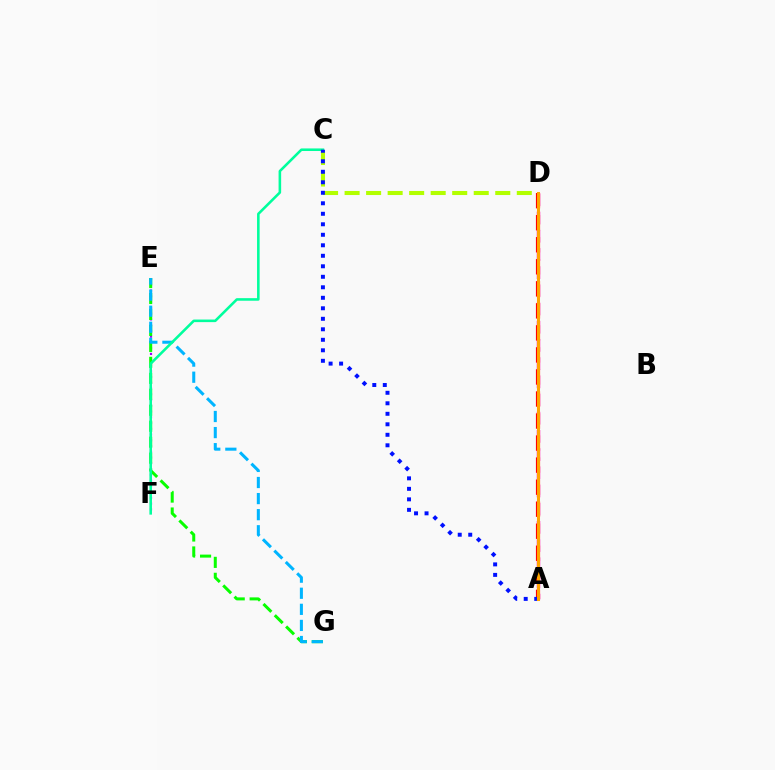{('E', 'F'): [{'color': '#9b00ff', 'line_style': 'dotted', 'thickness': 1.56}], ('E', 'G'): [{'color': '#08ff00', 'line_style': 'dashed', 'thickness': 2.17}, {'color': '#00b5ff', 'line_style': 'dashed', 'thickness': 2.18}], ('C', 'D'): [{'color': '#b3ff00', 'line_style': 'dashed', 'thickness': 2.92}], ('A', 'D'): [{'color': '#ff00bd', 'line_style': 'dashed', 'thickness': 2.47}, {'color': '#ff0000', 'line_style': 'dashed', 'thickness': 2.99}, {'color': '#ffa500', 'line_style': 'solid', 'thickness': 2.19}], ('C', 'F'): [{'color': '#00ff9d', 'line_style': 'solid', 'thickness': 1.85}], ('A', 'C'): [{'color': '#0010ff', 'line_style': 'dotted', 'thickness': 2.85}]}